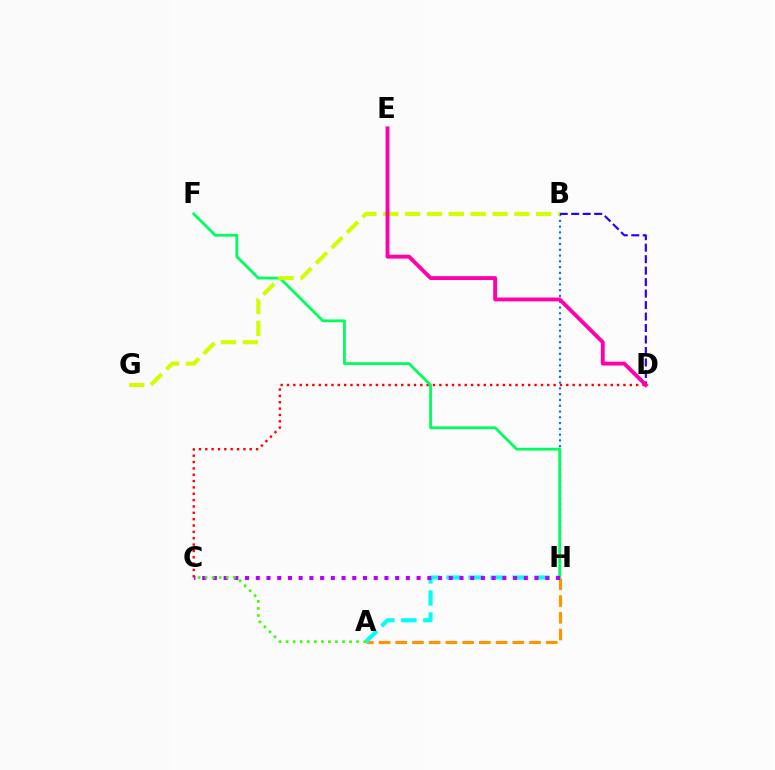{('B', 'H'): [{'color': '#0074ff', 'line_style': 'dotted', 'thickness': 1.57}], ('B', 'D'): [{'color': '#2500ff', 'line_style': 'dashed', 'thickness': 1.56}], ('C', 'D'): [{'color': '#ff0000', 'line_style': 'dotted', 'thickness': 1.72}], ('A', 'H'): [{'color': '#ff9400', 'line_style': 'dashed', 'thickness': 2.27}, {'color': '#00fff6', 'line_style': 'dashed', 'thickness': 2.99}], ('F', 'H'): [{'color': '#00ff5c', 'line_style': 'solid', 'thickness': 2.02}], ('B', 'G'): [{'color': '#d1ff00', 'line_style': 'dashed', 'thickness': 2.97}], ('D', 'E'): [{'color': '#ff00ac', 'line_style': 'solid', 'thickness': 2.78}], ('C', 'H'): [{'color': '#b900ff', 'line_style': 'dotted', 'thickness': 2.91}], ('A', 'C'): [{'color': '#3dff00', 'line_style': 'dotted', 'thickness': 1.92}]}